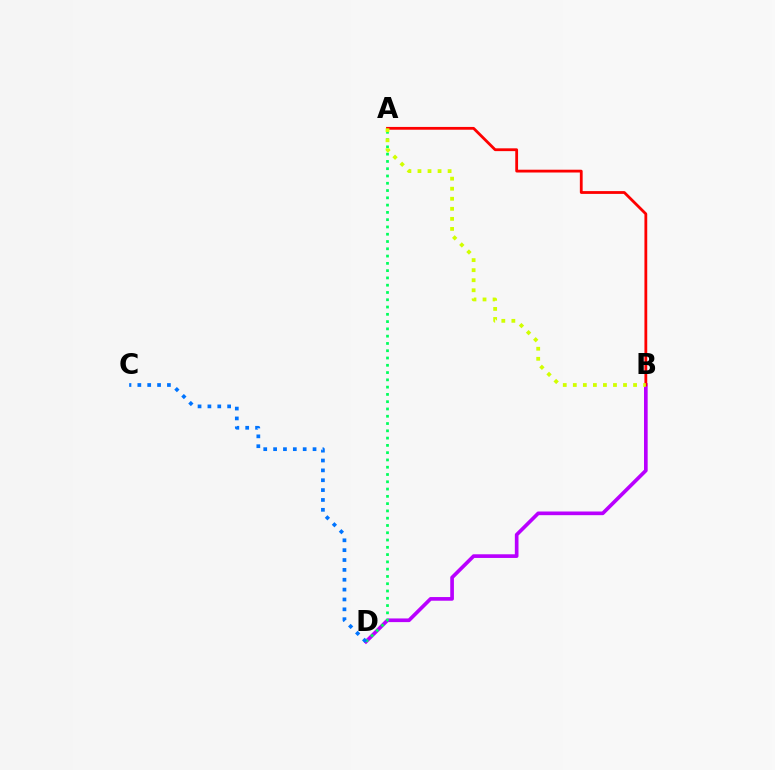{('B', 'D'): [{'color': '#b900ff', 'line_style': 'solid', 'thickness': 2.64}], ('A', 'B'): [{'color': '#ff0000', 'line_style': 'solid', 'thickness': 2.01}, {'color': '#d1ff00', 'line_style': 'dotted', 'thickness': 2.73}], ('A', 'D'): [{'color': '#00ff5c', 'line_style': 'dotted', 'thickness': 1.98}], ('C', 'D'): [{'color': '#0074ff', 'line_style': 'dotted', 'thickness': 2.68}]}